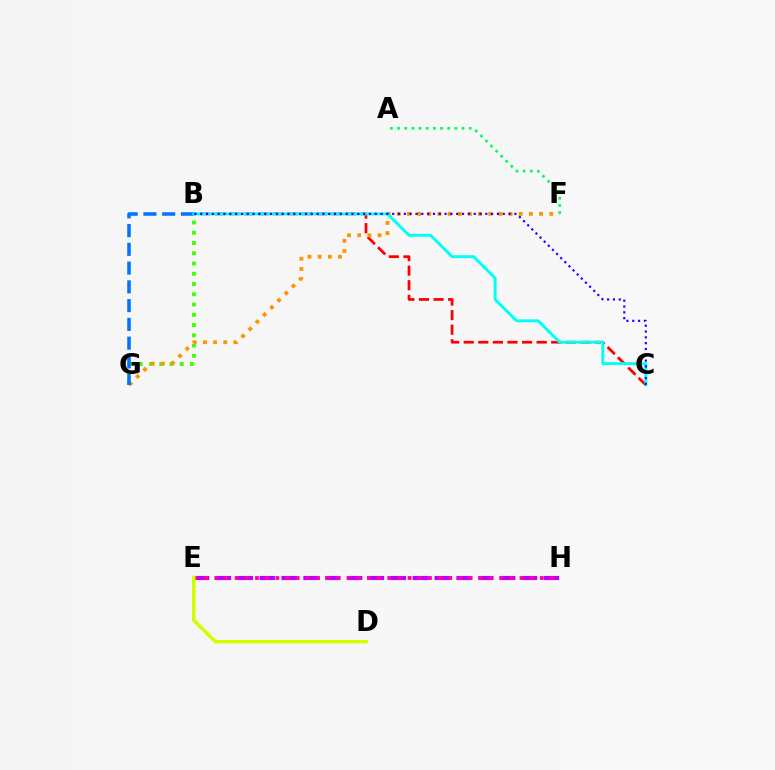{('A', 'F'): [{'color': '#00ff5c', 'line_style': 'dotted', 'thickness': 1.95}], ('B', 'G'): [{'color': '#3dff00', 'line_style': 'dotted', 'thickness': 2.79}, {'color': '#0074ff', 'line_style': 'dashed', 'thickness': 2.55}], ('B', 'C'): [{'color': '#ff0000', 'line_style': 'dashed', 'thickness': 1.98}, {'color': '#00fff6', 'line_style': 'solid', 'thickness': 2.11}, {'color': '#2500ff', 'line_style': 'dotted', 'thickness': 1.58}], ('E', 'H'): [{'color': '#b900ff', 'line_style': 'dashed', 'thickness': 2.97}, {'color': '#ff00ac', 'line_style': 'dotted', 'thickness': 2.76}], ('F', 'G'): [{'color': '#ff9400', 'line_style': 'dotted', 'thickness': 2.76}], ('D', 'E'): [{'color': '#d1ff00', 'line_style': 'solid', 'thickness': 2.54}]}